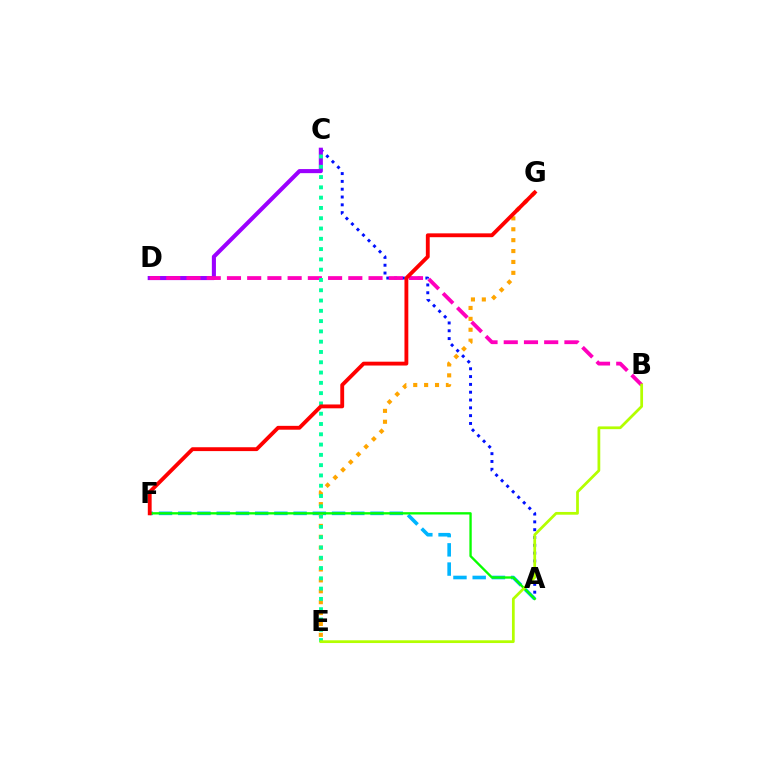{('A', 'F'): [{'color': '#00b5ff', 'line_style': 'dashed', 'thickness': 2.61}, {'color': '#08ff00', 'line_style': 'solid', 'thickness': 1.68}], ('E', 'G'): [{'color': '#ffa500', 'line_style': 'dotted', 'thickness': 2.96}], ('A', 'C'): [{'color': '#0010ff', 'line_style': 'dotted', 'thickness': 2.12}], ('C', 'D'): [{'color': '#9b00ff', 'line_style': 'solid', 'thickness': 2.94}], ('B', 'D'): [{'color': '#ff00bd', 'line_style': 'dashed', 'thickness': 2.75}], ('C', 'E'): [{'color': '#00ff9d', 'line_style': 'dotted', 'thickness': 2.8}], ('F', 'G'): [{'color': '#ff0000', 'line_style': 'solid', 'thickness': 2.77}], ('B', 'E'): [{'color': '#b3ff00', 'line_style': 'solid', 'thickness': 1.98}]}